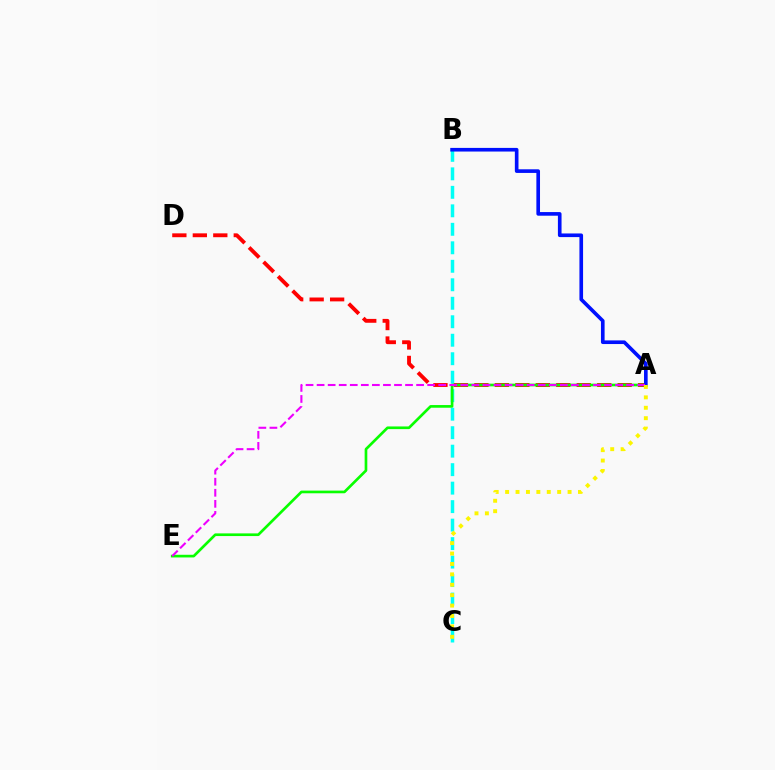{('B', 'C'): [{'color': '#00fff6', 'line_style': 'dashed', 'thickness': 2.51}], ('A', 'D'): [{'color': '#ff0000', 'line_style': 'dashed', 'thickness': 2.78}], ('A', 'E'): [{'color': '#08ff00', 'line_style': 'solid', 'thickness': 1.92}, {'color': '#ee00ff', 'line_style': 'dashed', 'thickness': 1.5}], ('A', 'B'): [{'color': '#0010ff', 'line_style': 'solid', 'thickness': 2.62}], ('A', 'C'): [{'color': '#fcf500', 'line_style': 'dotted', 'thickness': 2.83}]}